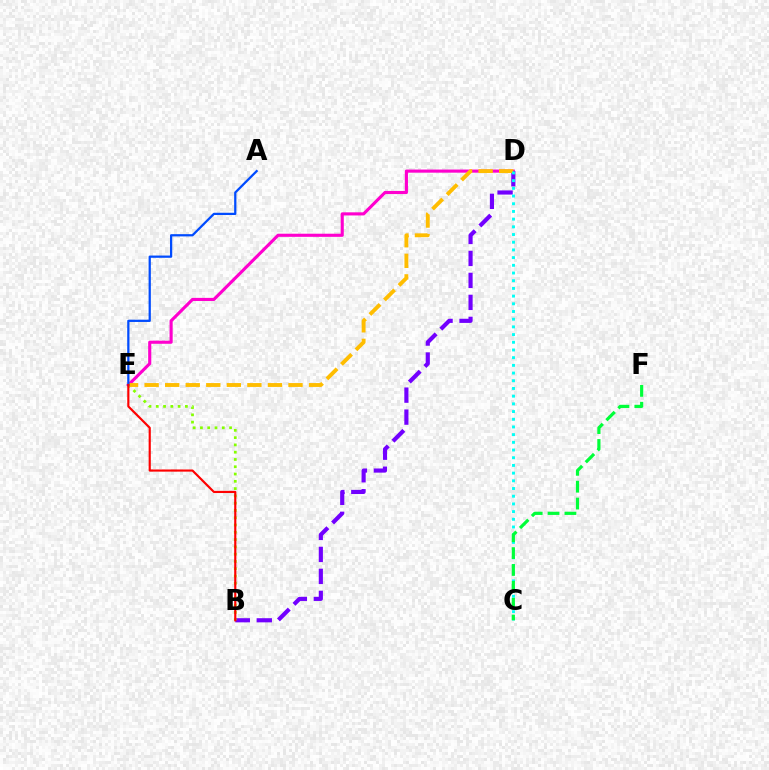{('D', 'E'): [{'color': '#ff00cf', 'line_style': 'solid', 'thickness': 2.25}, {'color': '#ffbd00', 'line_style': 'dashed', 'thickness': 2.79}], ('B', 'D'): [{'color': '#7200ff', 'line_style': 'dashed', 'thickness': 2.99}], ('B', 'E'): [{'color': '#84ff00', 'line_style': 'dotted', 'thickness': 1.98}, {'color': '#ff0000', 'line_style': 'solid', 'thickness': 1.56}], ('A', 'E'): [{'color': '#004bff', 'line_style': 'solid', 'thickness': 1.62}], ('C', 'D'): [{'color': '#00fff6', 'line_style': 'dotted', 'thickness': 2.09}], ('C', 'F'): [{'color': '#00ff39', 'line_style': 'dashed', 'thickness': 2.29}]}